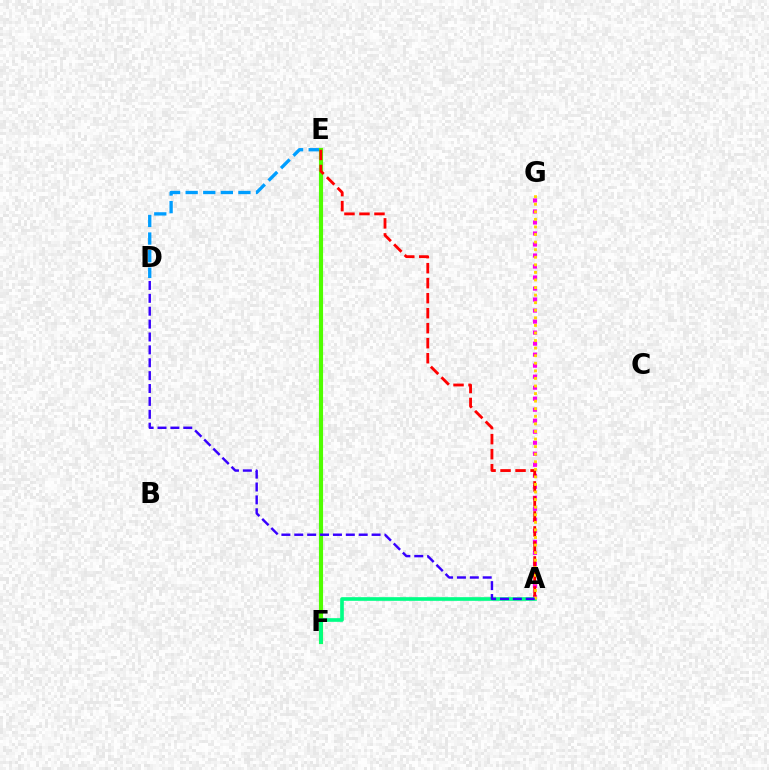{('D', 'E'): [{'color': '#009eff', 'line_style': 'dashed', 'thickness': 2.39}], ('E', 'F'): [{'color': '#4fff00', 'line_style': 'solid', 'thickness': 2.98}], ('A', 'G'): [{'color': '#ff00ed', 'line_style': 'dotted', 'thickness': 2.99}, {'color': '#ffd500', 'line_style': 'dotted', 'thickness': 2.06}], ('A', 'E'): [{'color': '#ff0000', 'line_style': 'dashed', 'thickness': 2.04}], ('A', 'F'): [{'color': '#00ff86', 'line_style': 'solid', 'thickness': 2.63}], ('A', 'D'): [{'color': '#3700ff', 'line_style': 'dashed', 'thickness': 1.75}]}